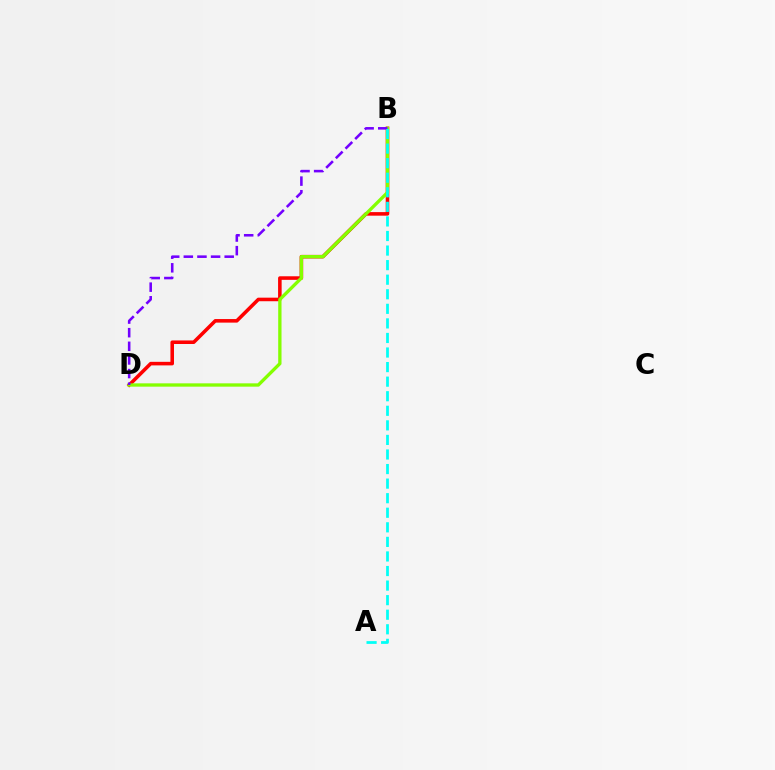{('B', 'D'): [{'color': '#ff0000', 'line_style': 'solid', 'thickness': 2.56}, {'color': '#84ff00', 'line_style': 'solid', 'thickness': 2.39}, {'color': '#7200ff', 'line_style': 'dashed', 'thickness': 1.85}], ('A', 'B'): [{'color': '#00fff6', 'line_style': 'dashed', 'thickness': 1.98}]}